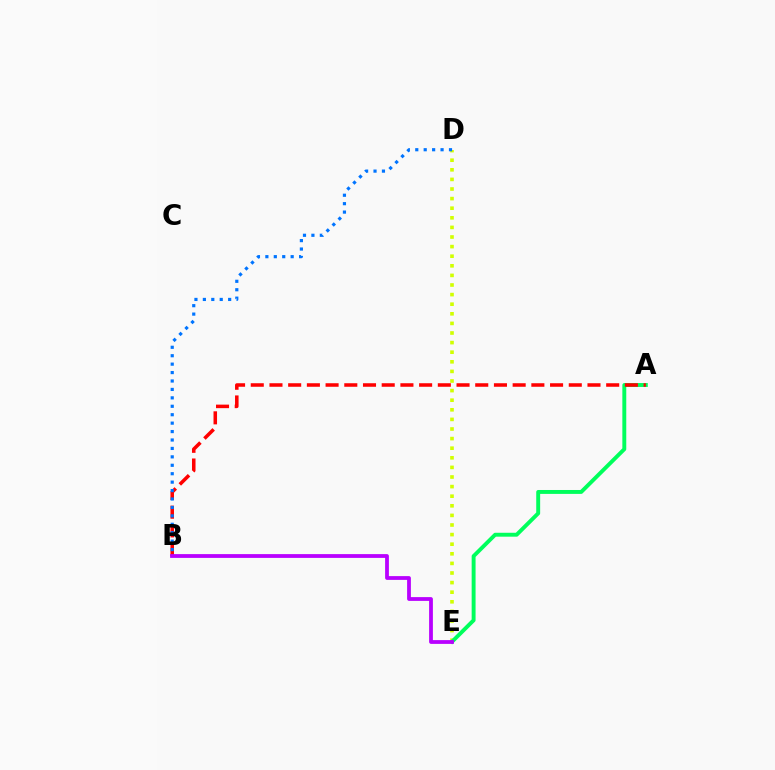{('D', 'E'): [{'color': '#d1ff00', 'line_style': 'dotted', 'thickness': 2.61}], ('A', 'E'): [{'color': '#00ff5c', 'line_style': 'solid', 'thickness': 2.82}], ('A', 'B'): [{'color': '#ff0000', 'line_style': 'dashed', 'thickness': 2.54}], ('B', 'D'): [{'color': '#0074ff', 'line_style': 'dotted', 'thickness': 2.29}], ('B', 'E'): [{'color': '#b900ff', 'line_style': 'solid', 'thickness': 2.72}]}